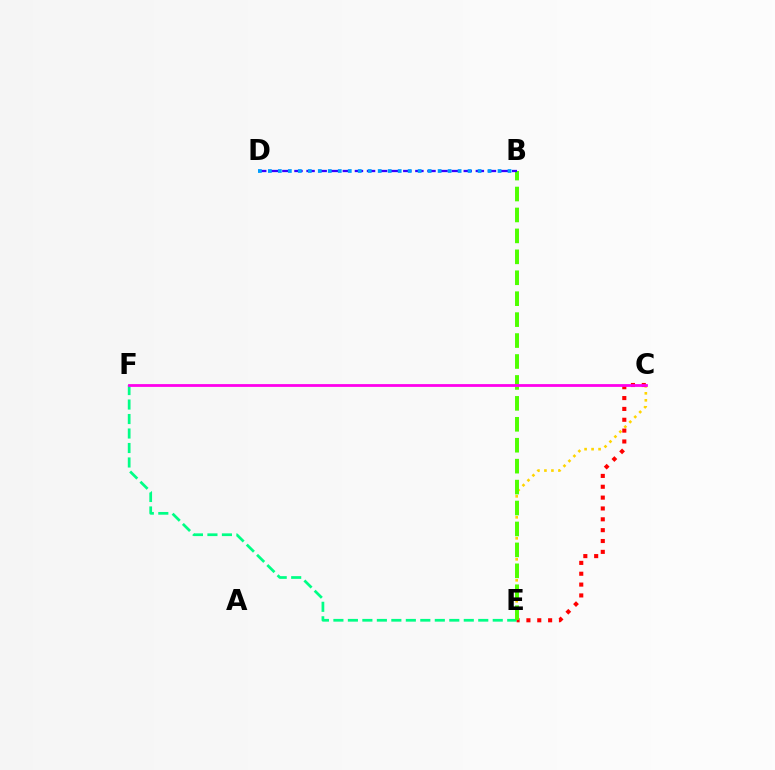{('C', 'E'): [{'color': '#ffd500', 'line_style': 'dotted', 'thickness': 1.9}, {'color': '#ff0000', 'line_style': 'dotted', 'thickness': 2.95}], ('E', 'F'): [{'color': '#00ff86', 'line_style': 'dashed', 'thickness': 1.97}], ('B', 'E'): [{'color': '#4fff00', 'line_style': 'dashed', 'thickness': 2.84}], ('B', 'D'): [{'color': '#3700ff', 'line_style': 'dashed', 'thickness': 1.64}, {'color': '#009eff', 'line_style': 'dotted', 'thickness': 2.71}], ('C', 'F'): [{'color': '#ff00ed', 'line_style': 'solid', 'thickness': 2.01}]}